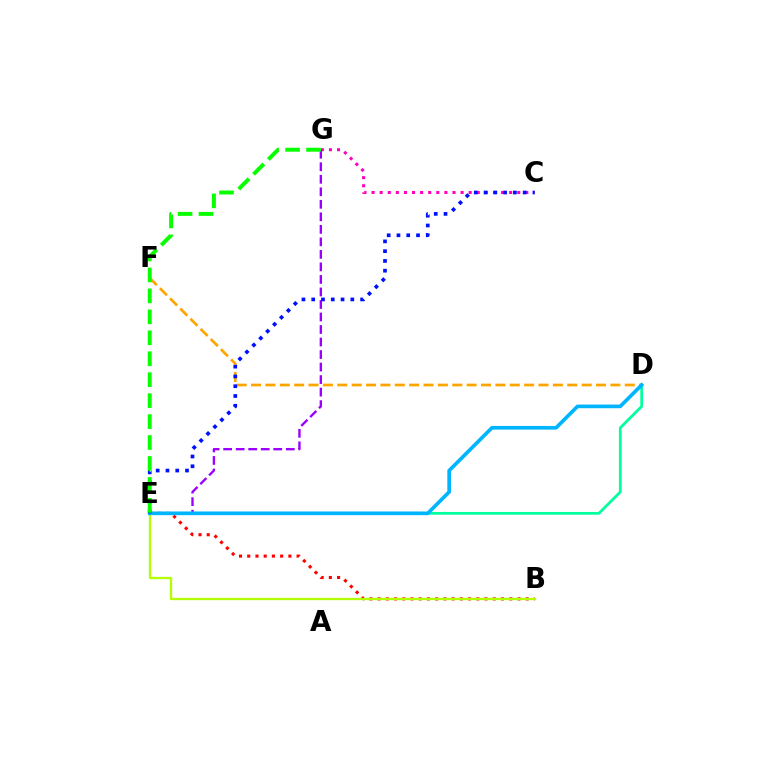{('C', 'G'): [{'color': '#ff00bd', 'line_style': 'dotted', 'thickness': 2.2}], ('D', 'E'): [{'color': '#00ff9d', 'line_style': 'solid', 'thickness': 1.98}, {'color': '#00b5ff', 'line_style': 'solid', 'thickness': 2.65}], ('D', 'F'): [{'color': '#ffa500', 'line_style': 'dashed', 'thickness': 1.95}], ('E', 'G'): [{'color': '#9b00ff', 'line_style': 'dashed', 'thickness': 1.7}, {'color': '#08ff00', 'line_style': 'dashed', 'thickness': 2.85}], ('B', 'E'): [{'color': '#ff0000', 'line_style': 'dotted', 'thickness': 2.24}, {'color': '#b3ff00', 'line_style': 'solid', 'thickness': 1.66}], ('C', 'E'): [{'color': '#0010ff', 'line_style': 'dotted', 'thickness': 2.66}]}